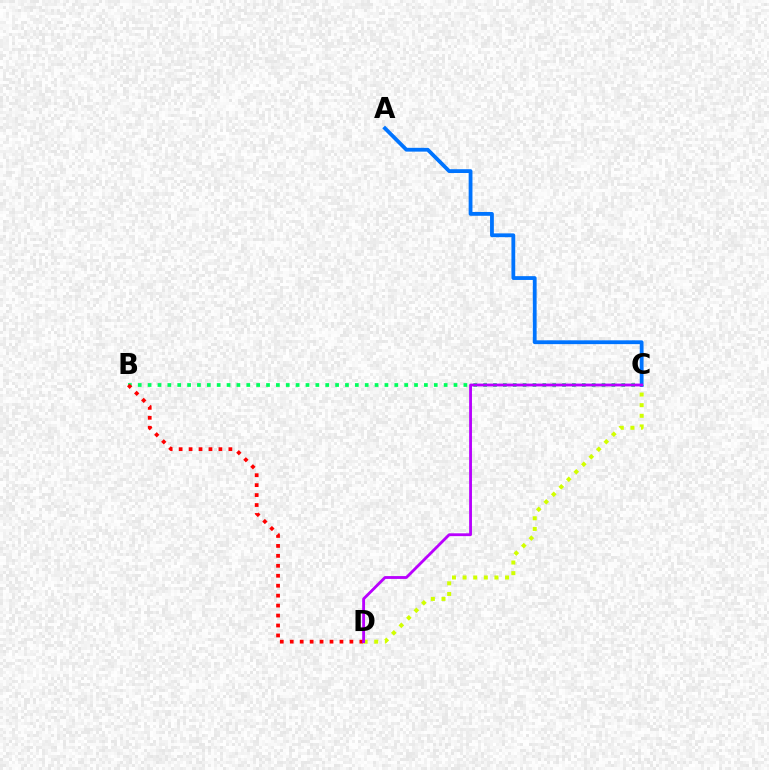{('B', 'C'): [{'color': '#00ff5c', 'line_style': 'dotted', 'thickness': 2.68}], ('C', 'D'): [{'color': '#d1ff00', 'line_style': 'dotted', 'thickness': 2.89}, {'color': '#b900ff', 'line_style': 'solid', 'thickness': 2.04}], ('B', 'D'): [{'color': '#ff0000', 'line_style': 'dotted', 'thickness': 2.7}], ('A', 'C'): [{'color': '#0074ff', 'line_style': 'solid', 'thickness': 2.74}]}